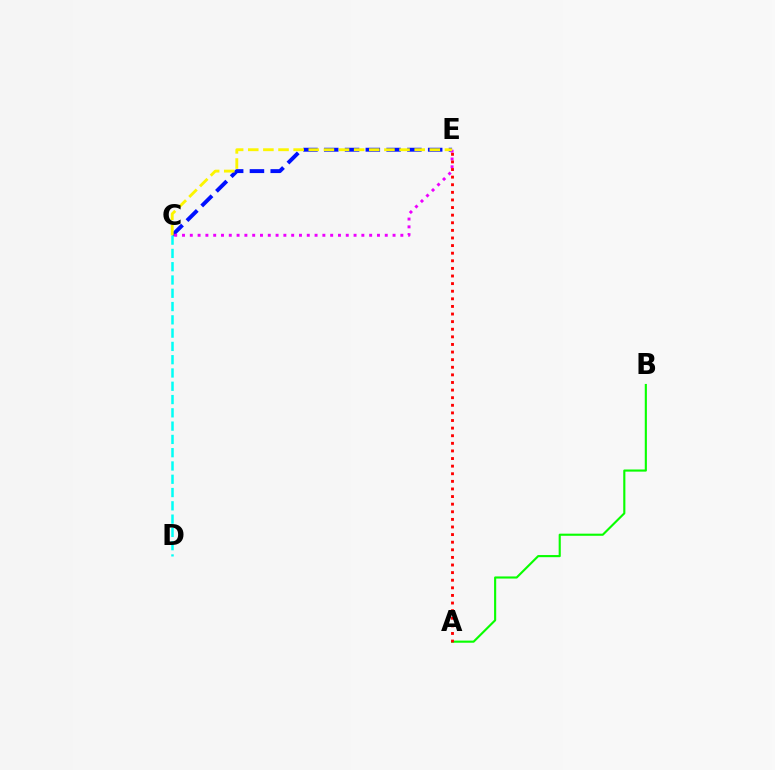{('C', 'E'): [{'color': '#0010ff', 'line_style': 'dashed', 'thickness': 2.82}, {'color': '#ee00ff', 'line_style': 'dotted', 'thickness': 2.12}, {'color': '#fcf500', 'line_style': 'dashed', 'thickness': 2.06}], ('C', 'D'): [{'color': '#00fff6', 'line_style': 'dashed', 'thickness': 1.8}], ('A', 'B'): [{'color': '#08ff00', 'line_style': 'solid', 'thickness': 1.53}], ('A', 'E'): [{'color': '#ff0000', 'line_style': 'dotted', 'thickness': 2.07}]}